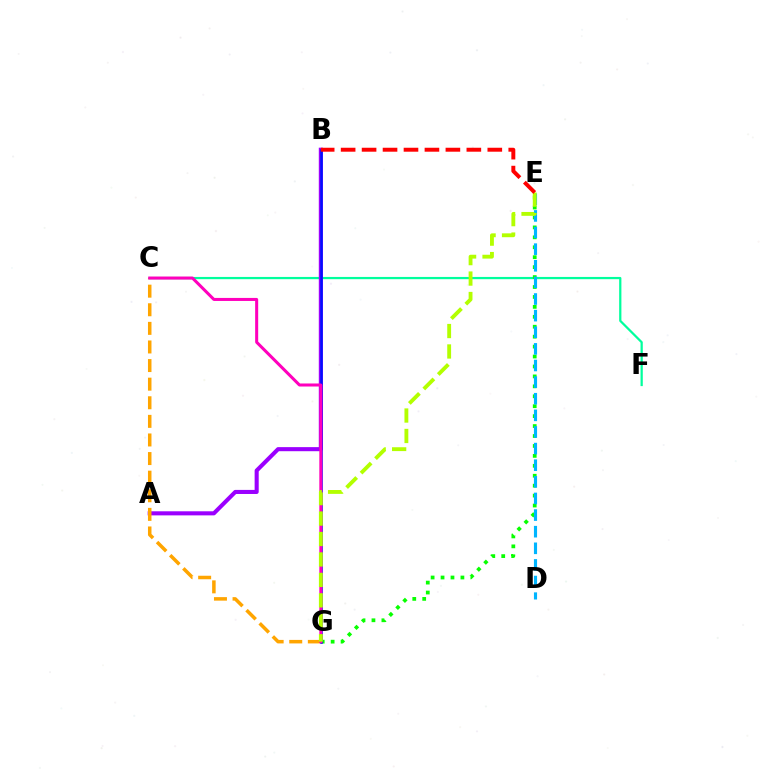{('C', 'F'): [{'color': '#00ff9d', 'line_style': 'solid', 'thickness': 1.61}], ('A', 'B'): [{'color': '#9b00ff', 'line_style': 'solid', 'thickness': 2.94}], ('C', 'G'): [{'color': '#ffa500', 'line_style': 'dashed', 'thickness': 2.53}, {'color': '#ff00bd', 'line_style': 'solid', 'thickness': 2.18}], ('E', 'G'): [{'color': '#08ff00', 'line_style': 'dotted', 'thickness': 2.7}, {'color': '#b3ff00', 'line_style': 'dashed', 'thickness': 2.78}], ('B', 'G'): [{'color': '#0010ff', 'line_style': 'solid', 'thickness': 1.82}], ('D', 'E'): [{'color': '#00b5ff', 'line_style': 'dashed', 'thickness': 2.26}], ('B', 'E'): [{'color': '#ff0000', 'line_style': 'dashed', 'thickness': 2.85}]}